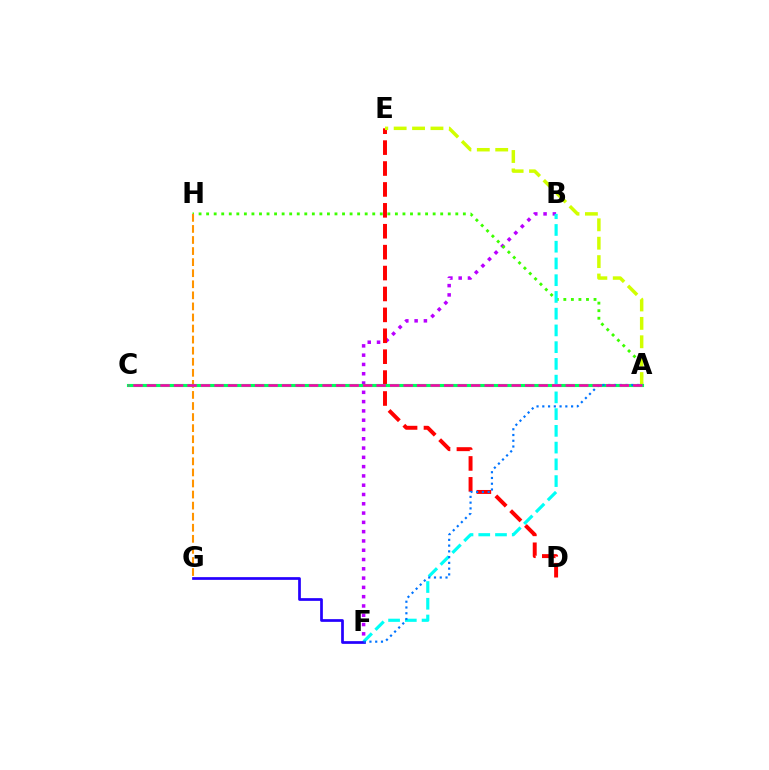{('B', 'F'): [{'color': '#b900ff', 'line_style': 'dotted', 'thickness': 2.52}, {'color': '#00fff6', 'line_style': 'dashed', 'thickness': 2.27}], ('A', 'H'): [{'color': '#3dff00', 'line_style': 'dotted', 'thickness': 2.05}], ('D', 'E'): [{'color': '#ff0000', 'line_style': 'dashed', 'thickness': 2.84}], ('G', 'H'): [{'color': '#ff9400', 'line_style': 'dashed', 'thickness': 1.5}], ('A', 'E'): [{'color': '#d1ff00', 'line_style': 'dashed', 'thickness': 2.5}], ('A', 'C'): [{'color': '#00ff5c', 'line_style': 'solid', 'thickness': 2.24}, {'color': '#ff00ac', 'line_style': 'dashed', 'thickness': 1.83}], ('F', 'G'): [{'color': '#2500ff', 'line_style': 'solid', 'thickness': 1.96}], ('A', 'F'): [{'color': '#0074ff', 'line_style': 'dotted', 'thickness': 1.56}]}